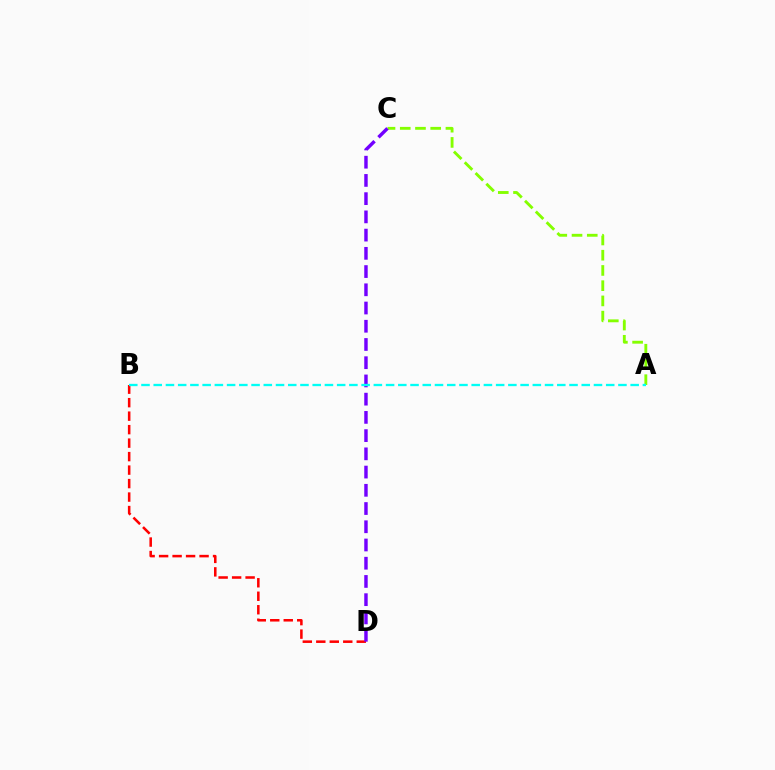{('A', 'C'): [{'color': '#84ff00', 'line_style': 'dashed', 'thickness': 2.07}], ('B', 'D'): [{'color': '#ff0000', 'line_style': 'dashed', 'thickness': 1.83}], ('C', 'D'): [{'color': '#7200ff', 'line_style': 'dashed', 'thickness': 2.48}], ('A', 'B'): [{'color': '#00fff6', 'line_style': 'dashed', 'thickness': 1.66}]}